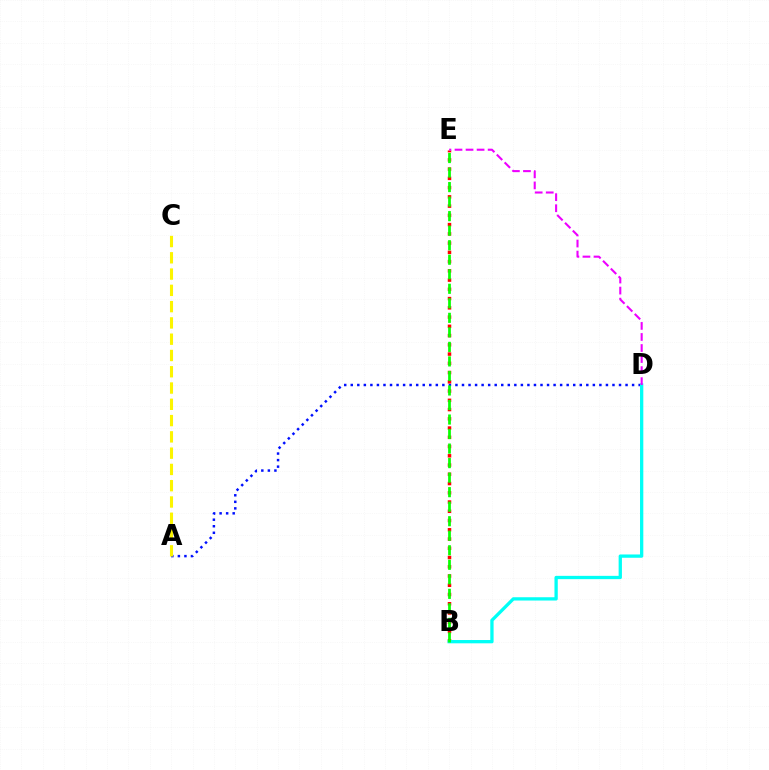{('A', 'D'): [{'color': '#0010ff', 'line_style': 'dotted', 'thickness': 1.78}], ('B', 'E'): [{'color': '#ff0000', 'line_style': 'dotted', 'thickness': 2.51}, {'color': '#08ff00', 'line_style': 'dashed', 'thickness': 1.97}], ('A', 'C'): [{'color': '#fcf500', 'line_style': 'dashed', 'thickness': 2.21}], ('B', 'D'): [{'color': '#00fff6', 'line_style': 'solid', 'thickness': 2.37}], ('D', 'E'): [{'color': '#ee00ff', 'line_style': 'dashed', 'thickness': 1.5}]}